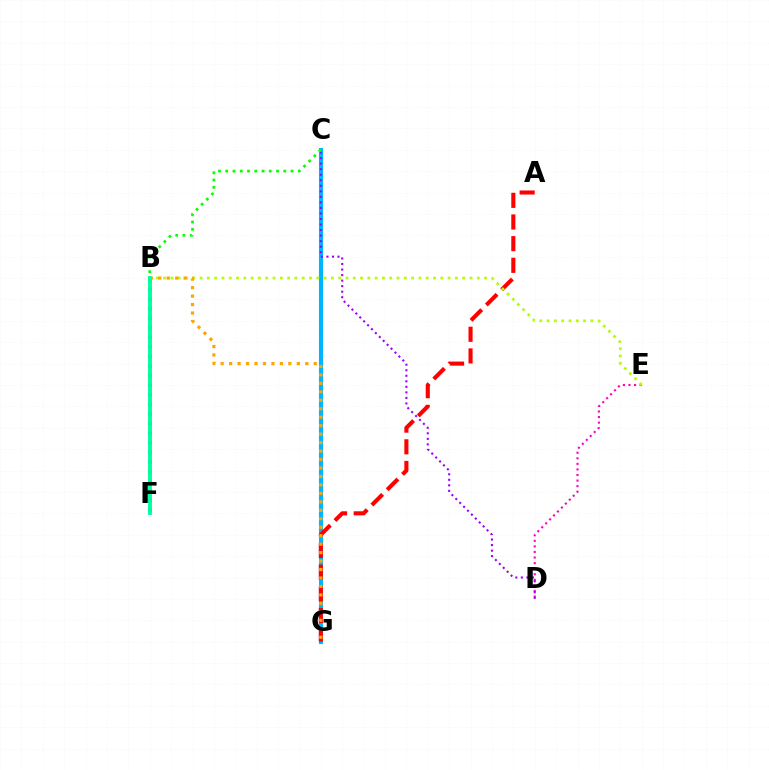{('D', 'E'): [{'color': '#ff00bd', 'line_style': 'dotted', 'thickness': 1.51}], ('C', 'G'): [{'color': '#00b5ff', 'line_style': 'solid', 'thickness': 2.95}], ('A', 'G'): [{'color': '#ff0000', 'line_style': 'dashed', 'thickness': 2.94}], ('C', 'D'): [{'color': '#9b00ff', 'line_style': 'dotted', 'thickness': 1.5}], ('B', 'E'): [{'color': '#b3ff00', 'line_style': 'dotted', 'thickness': 1.98}], ('B', 'F'): [{'color': '#0010ff', 'line_style': 'dotted', 'thickness': 2.61}, {'color': '#00ff9d', 'line_style': 'solid', 'thickness': 2.79}], ('B', 'G'): [{'color': '#ffa500', 'line_style': 'dotted', 'thickness': 2.3}], ('B', 'C'): [{'color': '#08ff00', 'line_style': 'dotted', 'thickness': 1.97}]}